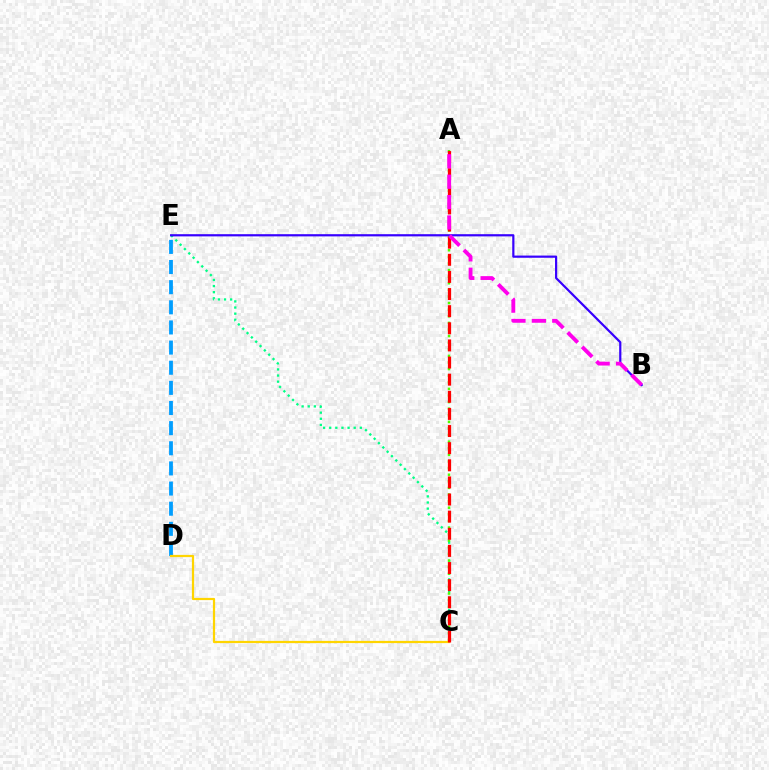{('D', 'E'): [{'color': '#009eff', 'line_style': 'dashed', 'thickness': 2.74}], ('C', 'E'): [{'color': '#00ff86', 'line_style': 'dotted', 'thickness': 1.66}], ('A', 'C'): [{'color': '#4fff00', 'line_style': 'dotted', 'thickness': 1.79}, {'color': '#ff0000', 'line_style': 'dashed', 'thickness': 2.33}], ('B', 'E'): [{'color': '#3700ff', 'line_style': 'solid', 'thickness': 1.58}], ('C', 'D'): [{'color': '#ffd500', 'line_style': 'solid', 'thickness': 1.6}], ('A', 'B'): [{'color': '#ff00ed', 'line_style': 'dashed', 'thickness': 2.77}]}